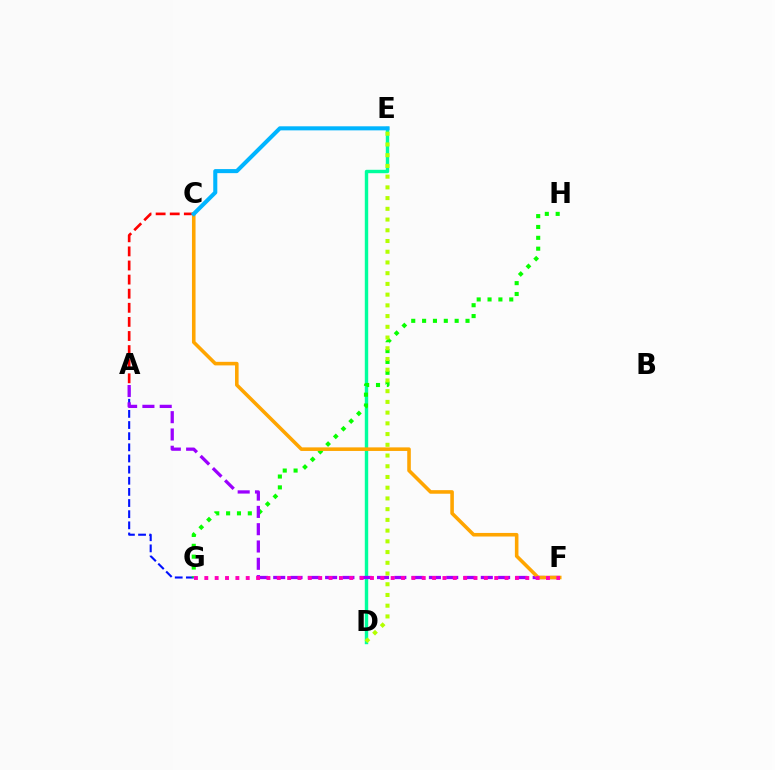{('A', 'C'): [{'color': '#ff0000', 'line_style': 'dashed', 'thickness': 1.92}], ('A', 'G'): [{'color': '#0010ff', 'line_style': 'dashed', 'thickness': 1.51}], ('D', 'E'): [{'color': '#00ff9d', 'line_style': 'solid', 'thickness': 2.45}, {'color': '#b3ff00', 'line_style': 'dotted', 'thickness': 2.91}], ('G', 'H'): [{'color': '#08ff00', 'line_style': 'dotted', 'thickness': 2.95}], ('A', 'F'): [{'color': '#9b00ff', 'line_style': 'dashed', 'thickness': 2.35}], ('C', 'F'): [{'color': '#ffa500', 'line_style': 'solid', 'thickness': 2.57}], ('F', 'G'): [{'color': '#ff00bd', 'line_style': 'dotted', 'thickness': 2.81}], ('C', 'E'): [{'color': '#00b5ff', 'line_style': 'solid', 'thickness': 2.92}]}